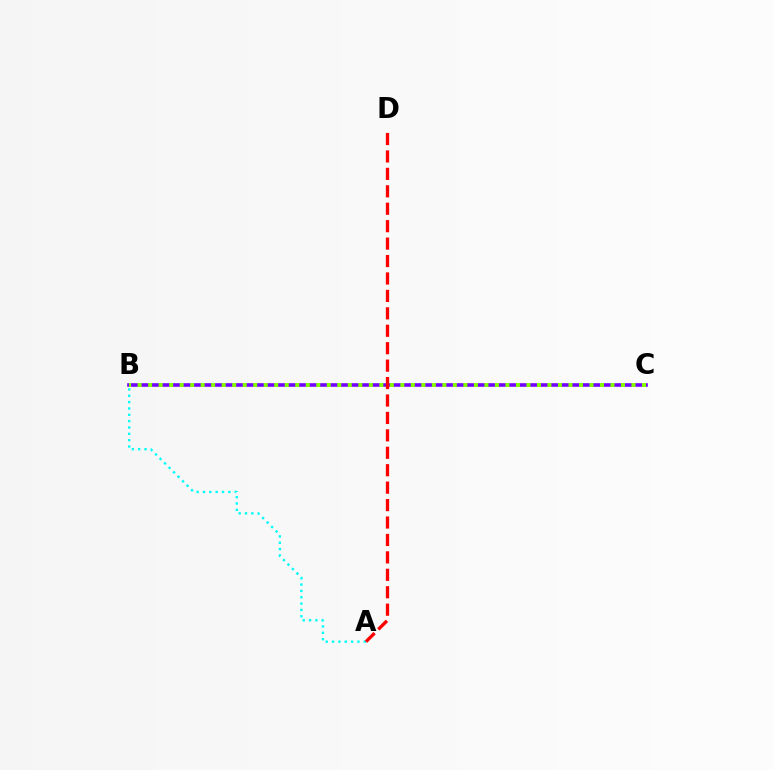{('B', 'C'): [{'color': '#7200ff', 'line_style': 'solid', 'thickness': 2.59}, {'color': '#84ff00', 'line_style': 'dotted', 'thickness': 2.86}], ('A', 'B'): [{'color': '#00fff6', 'line_style': 'dotted', 'thickness': 1.72}], ('A', 'D'): [{'color': '#ff0000', 'line_style': 'dashed', 'thickness': 2.37}]}